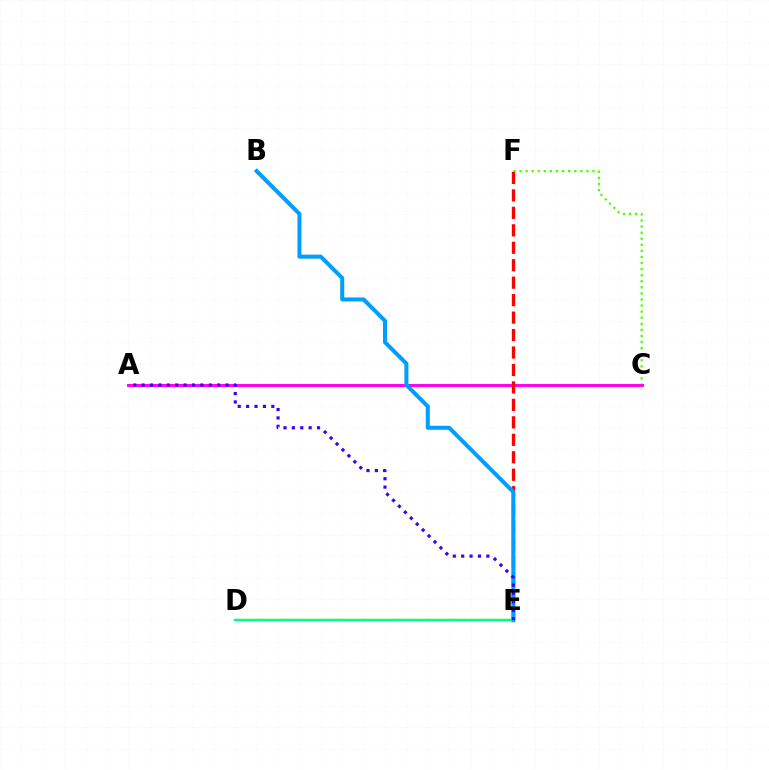{('C', 'F'): [{'color': '#4fff00', 'line_style': 'dotted', 'thickness': 1.65}], ('A', 'C'): [{'color': '#ff00ed', 'line_style': 'solid', 'thickness': 2.12}], ('E', 'F'): [{'color': '#ff0000', 'line_style': 'dashed', 'thickness': 2.37}], ('B', 'E'): [{'color': '#009eff', 'line_style': 'solid', 'thickness': 2.89}], ('D', 'E'): [{'color': '#ffd500', 'line_style': 'dashed', 'thickness': 1.53}, {'color': '#00ff86', 'line_style': 'solid', 'thickness': 1.79}], ('A', 'E'): [{'color': '#3700ff', 'line_style': 'dotted', 'thickness': 2.28}]}